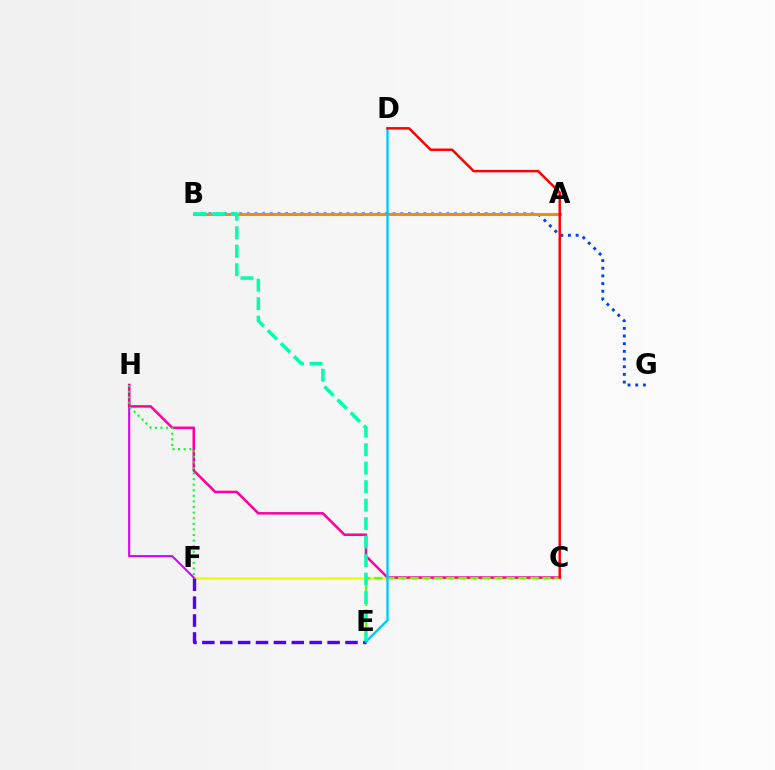{('B', 'G'): [{'color': '#003fff', 'line_style': 'dotted', 'thickness': 2.08}], ('C', 'F'): [{'color': '#eeff00', 'line_style': 'solid', 'thickness': 1.85}], ('F', 'H'): [{'color': '#d600ff', 'line_style': 'solid', 'thickness': 1.5}, {'color': '#00ff27', 'line_style': 'dotted', 'thickness': 1.52}], ('A', 'B'): [{'color': '#ff8800', 'line_style': 'solid', 'thickness': 2.18}], ('C', 'H'): [{'color': '#ff00a0', 'line_style': 'solid', 'thickness': 1.82}], ('E', 'F'): [{'color': '#4f00ff', 'line_style': 'dashed', 'thickness': 2.43}], ('C', 'E'): [{'color': '#66ff00', 'line_style': 'dashed', 'thickness': 1.63}], ('D', 'E'): [{'color': '#00c7ff', 'line_style': 'solid', 'thickness': 1.69}], ('C', 'D'): [{'color': '#ff0000', 'line_style': 'solid', 'thickness': 1.77}], ('B', 'E'): [{'color': '#00ffaf', 'line_style': 'dashed', 'thickness': 2.51}]}